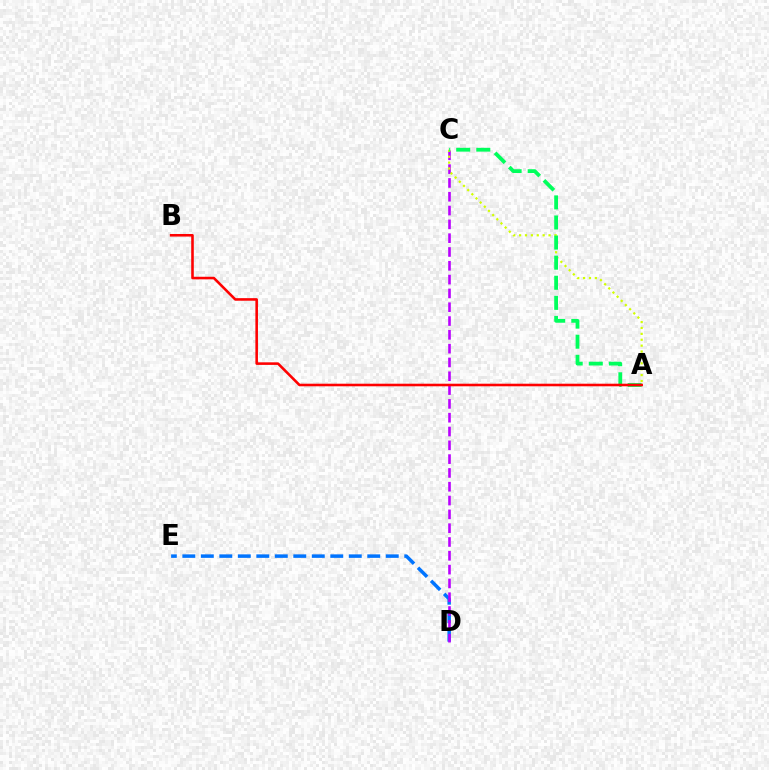{('D', 'E'): [{'color': '#0074ff', 'line_style': 'dashed', 'thickness': 2.51}], ('C', 'D'): [{'color': '#b900ff', 'line_style': 'dashed', 'thickness': 1.88}], ('A', 'C'): [{'color': '#d1ff00', 'line_style': 'dotted', 'thickness': 1.6}, {'color': '#00ff5c', 'line_style': 'dashed', 'thickness': 2.73}], ('A', 'B'): [{'color': '#ff0000', 'line_style': 'solid', 'thickness': 1.86}]}